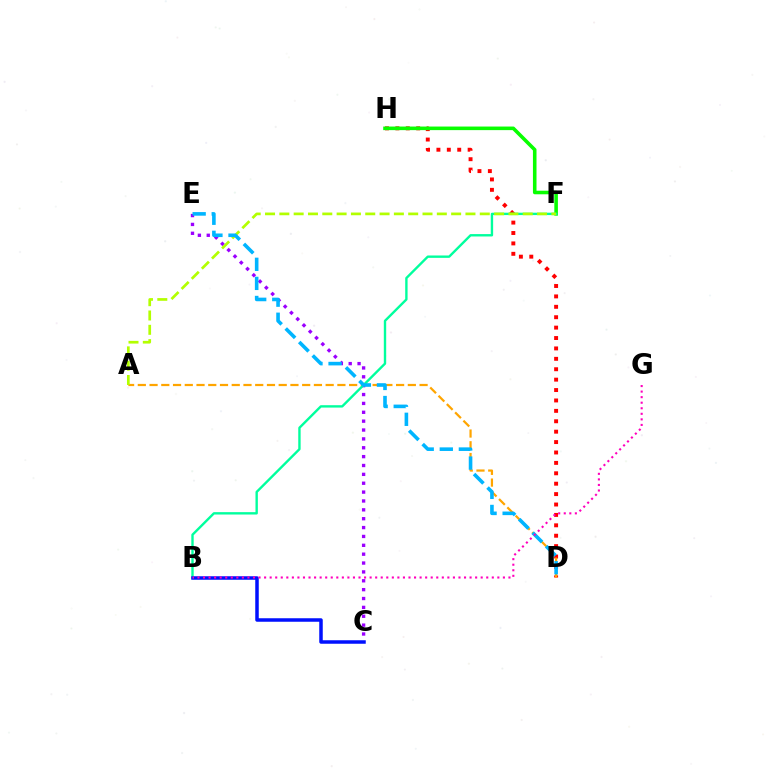{('D', 'H'): [{'color': '#ff0000', 'line_style': 'dotted', 'thickness': 2.83}], ('A', 'D'): [{'color': '#ffa500', 'line_style': 'dashed', 'thickness': 1.59}], ('C', 'E'): [{'color': '#9b00ff', 'line_style': 'dotted', 'thickness': 2.41}], ('F', 'H'): [{'color': '#08ff00', 'line_style': 'solid', 'thickness': 2.57}], ('B', 'F'): [{'color': '#00ff9d', 'line_style': 'solid', 'thickness': 1.71}], ('A', 'F'): [{'color': '#b3ff00', 'line_style': 'dashed', 'thickness': 1.94}], ('D', 'E'): [{'color': '#00b5ff', 'line_style': 'dashed', 'thickness': 2.59}], ('B', 'C'): [{'color': '#0010ff', 'line_style': 'solid', 'thickness': 2.52}], ('B', 'G'): [{'color': '#ff00bd', 'line_style': 'dotted', 'thickness': 1.51}]}